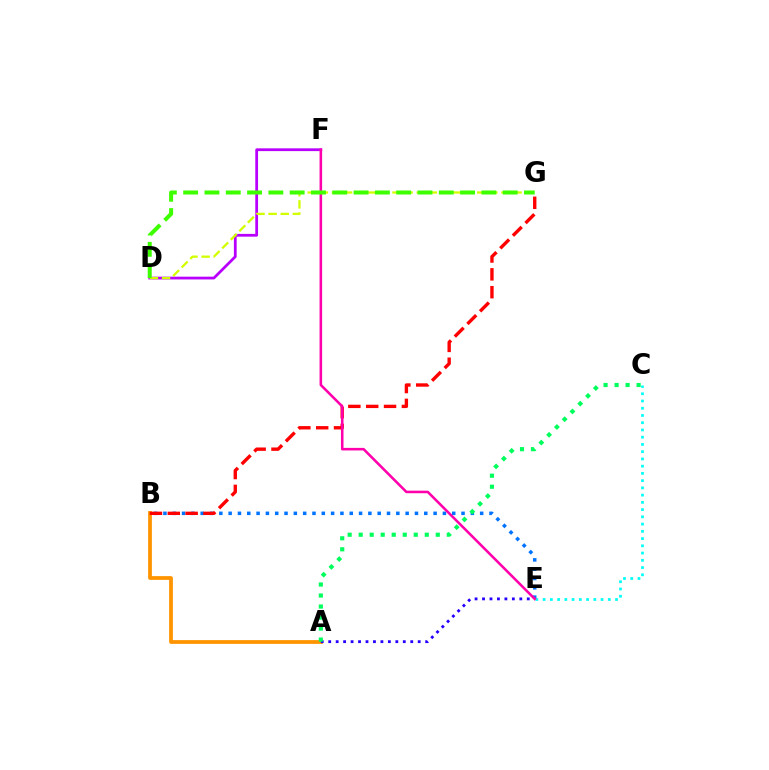{('D', 'F'): [{'color': '#b900ff', 'line_style': 'solid', 'thickness': 1.99}], ('B', 'E'): [{'color': '#0074ff', 'line_style': 'dotted', 'thickness': 2.53}], ('A', 'B'): [{'color': '#ff9400', 'line_style': 'solid', 'thickness': 2.71}], ('C', 'E'): [{'color': '#00fff6', 'line_style': 'dotted', 'thickness': 1.97}], ('A', 'E'): [{'color': '#2500ff', 'line_style': 'dotted', 'thickness': 2.03}], ('D', 'G'): [{'color': '#d1ff00', 'line_style': 'dashed', 'thickness': 1.64}, {'color': '#3dff00', 'line_style': 'dashed', 'thickness': 2.89}], ('A', 'C'): [{'color': '#00ff5c', 'line_style': 'dotted', 'thickness': 2.99}], ('B', 'G'): [{'color': '#ff0000', 'line_style': 'dashed', 'thickness': 2.42}], ('E', 'F'): [{'color': '#ff00ac', 'line_style': 'solid', 'thickness': 1.84}]}